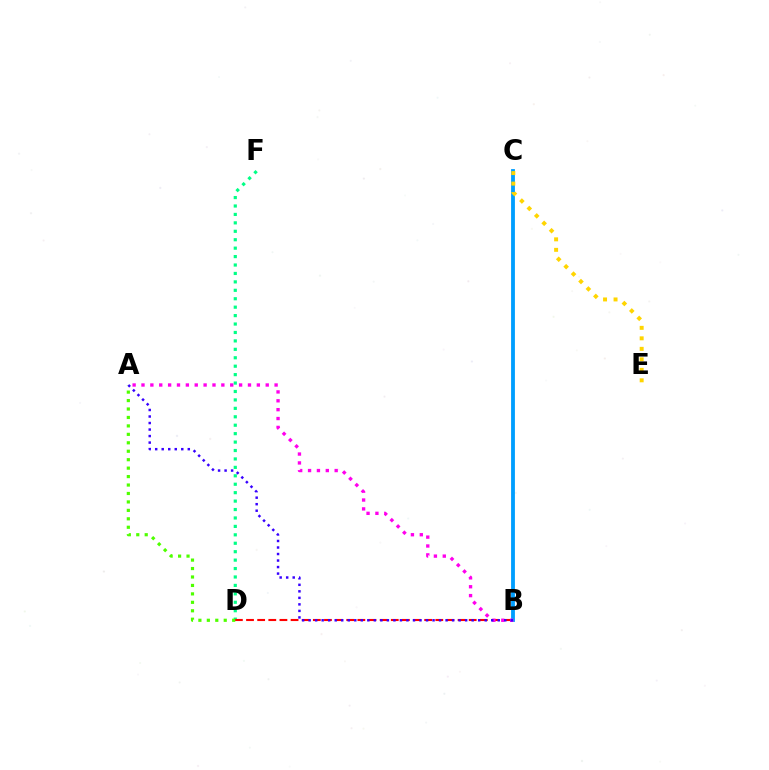{('B', 'C'): [{'color': '#009eff', 'line_style': 'solid', 'thickness': 2.75}], ('D', 'F'): [{'color': '#00ff86', 'line_style': 'dotted', 'thickness': 2.29}], ('C', 'E'): [{'color': '#ffd500', 'line_style': 'dotted', 'thickness': 2.85}], ('B', 'D'): [{'color': '#ff0000', 'line_style': 'dashed', 'thickness': 1.51}], ('A', 'B'): [{'color': '#ff00ed', 'line_style': 'dotted', 'thickness': 2.41}, {'color': '#3700ff', 'line_style': 'dotted', 'thickness': 1.77}], ('A', 'D'): [{'color': '#4fff00', 'line_style': 'dotted', 'thickness': 2.29}]}